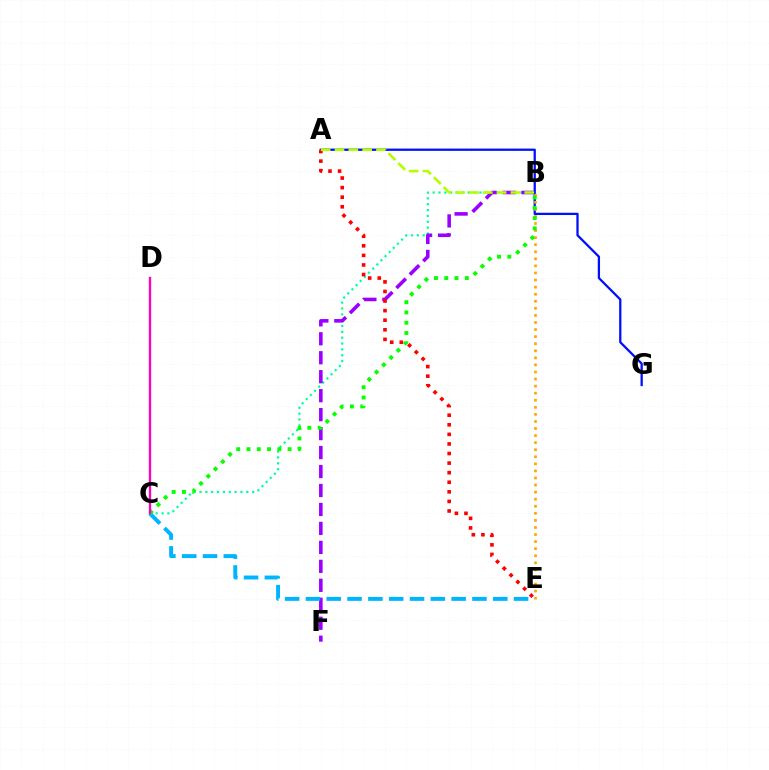{('B', 'C'): [{'color': '#00ff9d', 'line_style': 'dotted', 'thickness': 1.59}, {'color': '#08ff00', 'line_style': 'dotted', 'thickness': 2.79}], ('B', 'F'): [{'color': '#9b00ff', 'line_style': 'dashed', 'thickness': 2.58}], ('A', 'G'): [{'color': '#0010ff', 'line_style': 'solid', 'thickness': 1.64}], ('C', 'E'): [{'color': '#00b5ff', 'line_style': 'dashed', 'thickness': 2.83}], ('A', 'E'): [{'color': '#ff0000', 'line_style': 'dotted', 'thickness': 2.6}], ('B', 'E'): [{'color': '#ffa500', 'line_style': 'dotted', 'thickness': 1.92}], ('A', 'B'): [{'color': '#b3ff00', 'line_style': 'dashed', 'thickness': 1.88}], ('C', 'D'): [{'color': '#ff00bd', 'line_style': 'solid', 'thickness': 1.67}]}